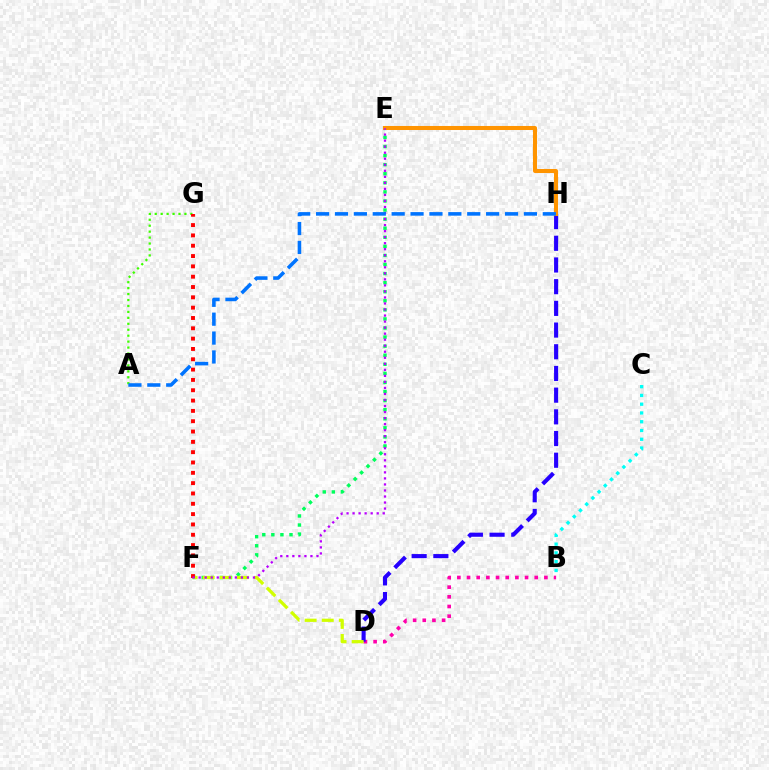{('E', 'F'): [{'color': '#00ff5c', 'line_style': 'dotted', 'thickness': 2.47}, {'color': '#b900ff', 'line_style': 'dotted', 'thickness': 1.64}], ('B', 'D'): [{'color': '#ff00ac', 'line_style': 'dotted', 'thickness': 2.63}], ('D', 'H'): [{'color': '#2500ff', 'line_style': 'dashed', 'thickness': 2.95}], ('A', 'G'): [{'color': '#3dff00', 'line_style': 'dotted', 'thickness': 1.61}], ('D', 'F'): [{'color': '#d1ff00', 'line_style': 'dashed', 'thickness': 2.32}], ('B', 'C'): [{'color': '#00fff6', 'line_style': 'dotted', 'thickness': 2.38}], ('E', 'H'): [{'color': '#ff9400', 'line_style': 'solid', 'thickness': 2.9}], ('F', 'G'): [{'color': '#ff0000', 'line_style': 'dotted', 'thickness': 2.8}], ('A', 'H'): [{'color': '#0074ff', 'line_style': 'dashed', 'thickness': 2.57}]}